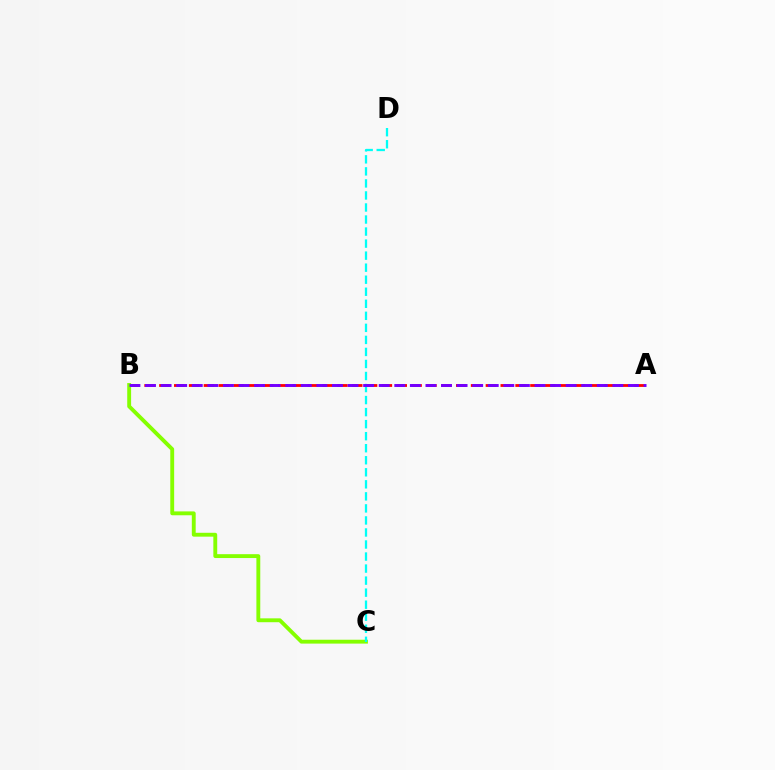{('A', 'B'): [{'color': '#ff0000', 'line_style': 'dashed', 'thickness': 2.02}, {'color': '#7200ff', 'line_style': 'dashed', 'thickness': 2.12}], ('B', 'C'): [{'color': '#84ff00', 'line_style': 'solid', 'thickness': 2.78}], ('C', 'D'): [{'color': '#00fff6', 'line_style': 'dashed', 'thickness': 1.64}]}